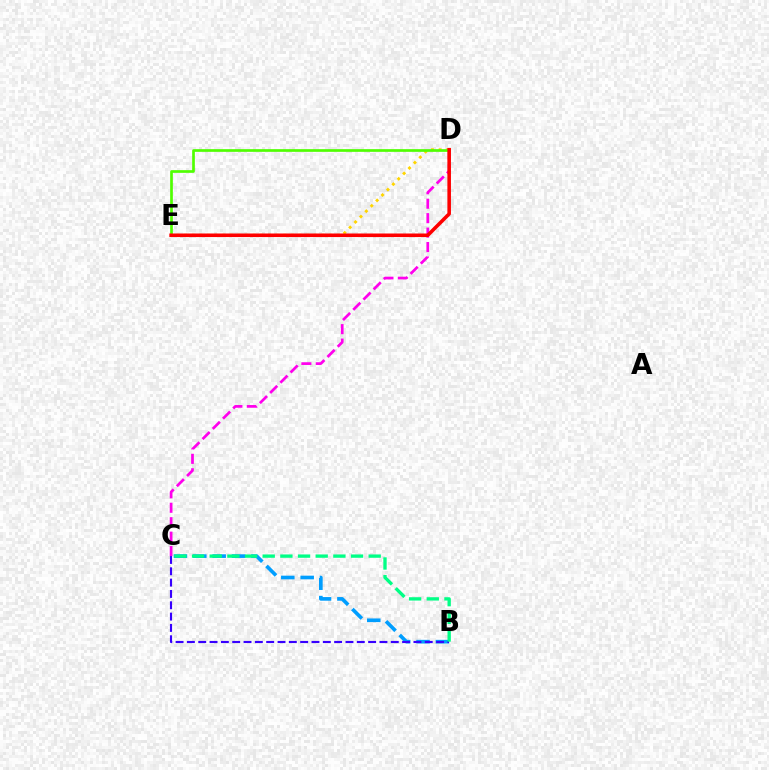{('B', 'C'): [{'color': '#009eff', 'line_style': 'dashed', 'thickness': 2.63}, {'color': '#3700ff', 'line_style': 'dashed', 'thickness': 1.54}, {'color': '#00ff86', 'line_style': 'dashed', 'thickness': 2.4}], ('C', 'D'): [{'color': '#ff00ed', 'line_style': 'dashed', 'thickness': 1.96}], ('D', 'E'): [{'color': '#ffd500', 'line_style': 'dotted', 'thickness': 2.07}, {'color': '#4fff00', 'line_style': 'solid', 'thickness': 1.93}, {'color': '#ff0000', 'line_style': 'solid', 'thickness': 2.57}]}